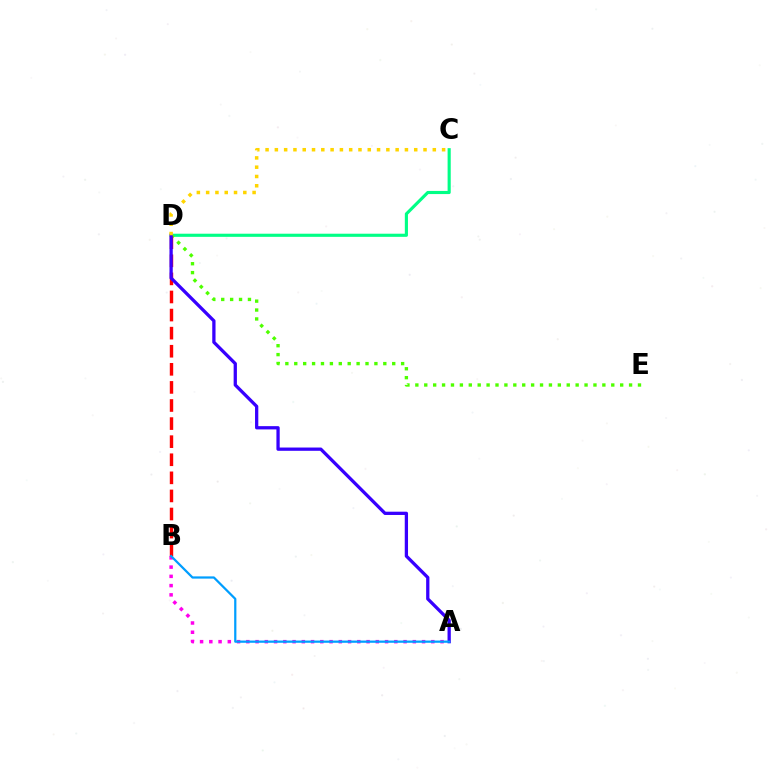{('C', 'D'): [{'color': '#00ff86', 'line_style': 'solid', 'thickness': 2.25}, {'color': '#ffd500', 'line_style': 'dotted', 'thickness': 2.52}], ('D', 'E'): [{'color': '#4fff00', 'line_style': 'dotted', 'thickness': 2.42}], ('B', 'D'): [{'color': '#ff0000', 'line_style': 'dashed', 'thickness': 2.46}], ('A', 'D'): [{'color': '#3700ff', 'line_style': 'solid', 'thickness': 2.36}], ('A', 'B'): [{'color': '#ff00ed', 'line_style': 'dotted', 'thickness': 2.51}, {'color': '#009eff', 'line_style': 'solid', 'thickness': 1.61}]}